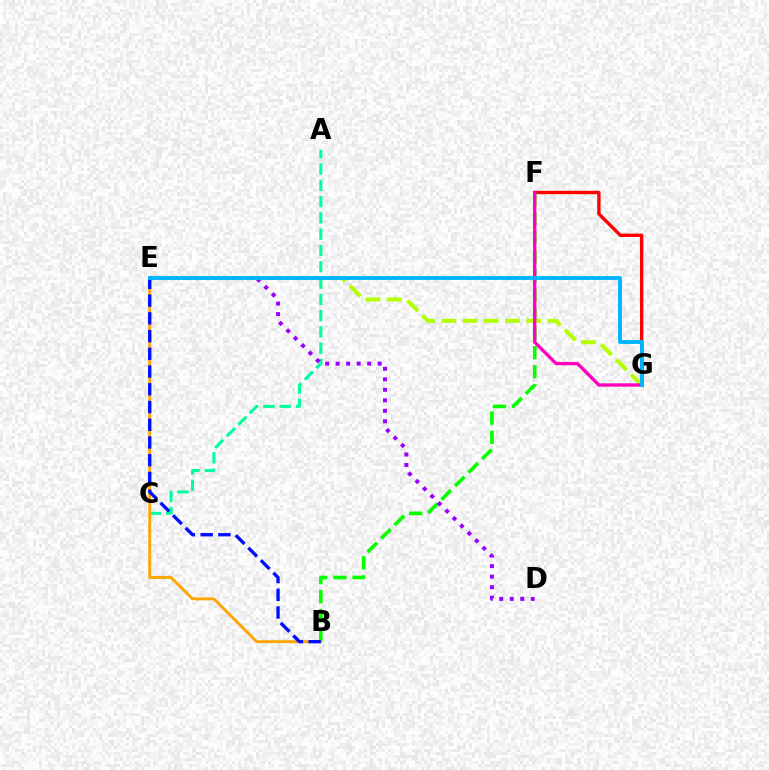{('F', 'G'): [{'color': '#ff0000', 'line_style': 'solid', 'thickness': 2.42}, {'color': '#ff00bd', 'line_style': 'solid', 'thickness': 2.39}], ('A', 'C'): [{'color': '#00ff9d', 'line_style': 'dashed', 'thickness': 2.21}], ('B', 'F'): [{'color': '#08ff00', 'line_style': 'dashed', 'thickness': 2.6}], ('D', 'E'): [{'color': '#9b00ff', 'line_style': 'dotted', 'thickness': 2.85}], ('E', 'G'): [{'color': '#b3ff00', 'line_style': 'dashed', 'thickness': 2.88}, {'color': '#00b5ff', 'line_style': 'solid', 'thickness': 2.81}], ('B', 'E'): [{'color': '#ffa500', 'line_style': 'solid', 'thickness': 2.08}, {'color': '#0010ff', 'line_style': 'dashed', 'thickness': 2.41}]}